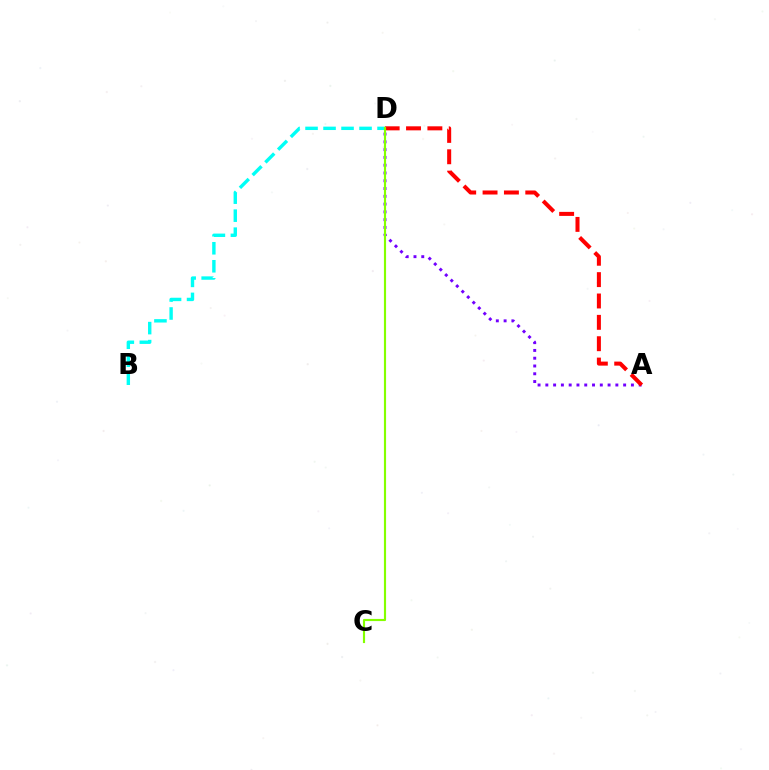{('B', 'D'): [{'color': '#00fff6', 'line_style': 'dashed', 'thickness': 2.45}], ('A', 'D'): [{'color': '#7200ff', 'line_style': 'dotted', 'thickness': 2.11}, {'color': '#ff0000', 'line_style': 'dashed', 'thickness': 2.9}], ('C', 'D'): [{'color': '#84ff00', 'line_style': 'solid', 'thickness': 1.54}]}